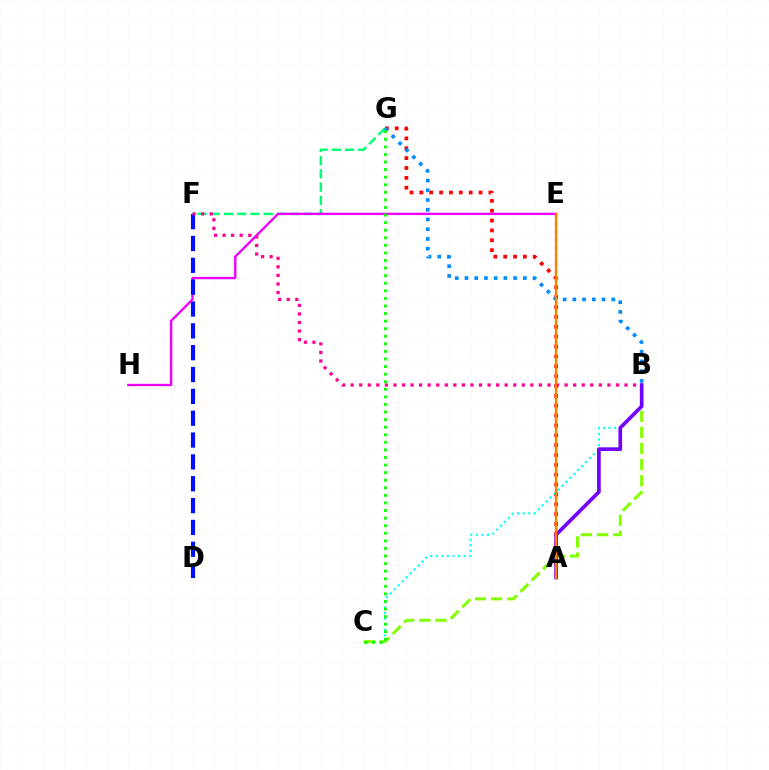{('A', 'E'): [{'color': '#fcf500', 'line_style': 'dotted', 'thickness': 2.13}, {'color': '#ff7c00', 'line_style': 'solid', 'thickness': 1.67}], ('F', 'G'): [{'color': '#00ff74', 'line_style': 'dashed', 'thickness': 1.8}], ('E', 'H'): [{'color': '#ee00ff', 'line_style': 'solid', 'thickness': 1.7}], ('A', 'G'): [{'color': '#ff0000', 'line_style': 'dotted', 'thickness': 2.68}], ('B', 'G'): [{'color': '#008cff', 'line_style': 'dotted', 'thickness': 2.64}], ('D', 'F'): [{'color': '#0010ff', 'line_style': 'dashed', 'thickness': 2.97}], ('B', 'C'): [{'color': '#00fff6', 'line_style': 'dotted', 'thickness': 1.52}, {'color': '#84ff00', 'line_style': 'dashed', 'thickness': 2.19}], ('B', 'F'): [{'color': '#ff0094', 'line_style': 'dotted', 'thickness': 2.33}], ('A', 'B'): [{'color': '#7200ff', 'line_style': 'solid', 'thickness': 2.64}], ('C', 'G'): [{'color': '#08ff00', 'line_style': 'dotted', 'thickness': 2.06}]}